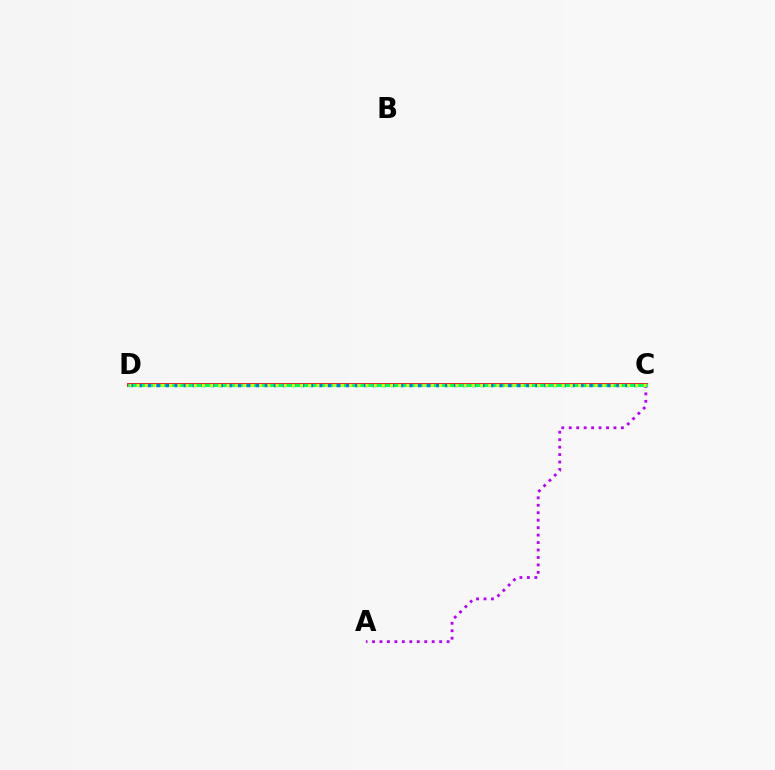{('C', 'D'): [{'color': '#ff0000', 'line_style': 'solid', 'thickness': 2.74}, {'color': '#00ff5c', 'line_style': 'solid', 'thickness': 2.25}, {'color': '#0074ff', 'line_style': 'dotted', 'thickness': 2.45}, {'color': '#d1ff00', 'line_style': 'dotted', 'thickness': 2.22}], ('A', 'C'): [{'color': '#b900ff', 'line_style': 'dotted', 'thickness': 2.03}]}